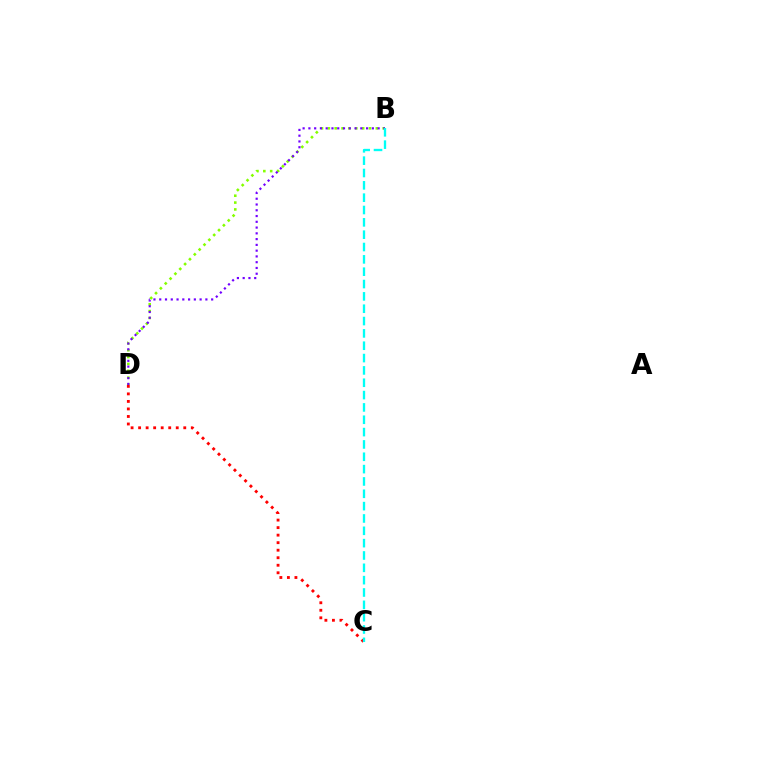{('C', 'D'): [{'color': '#ff0000', 'line_style': 'dotted', 'thickness': 2.05}], ('B', 'D'): [{'color': '#84ff00', 'line_style': 'dotted', 'thickness': 1.86}, {'color': '#7200ff', 'line_style': 'dotted', 'thickness': 1.57}], ('B', 'C'): [{'color': '#00fff6', 'line_style': 'dashed', 'thickness': 1.68}]}